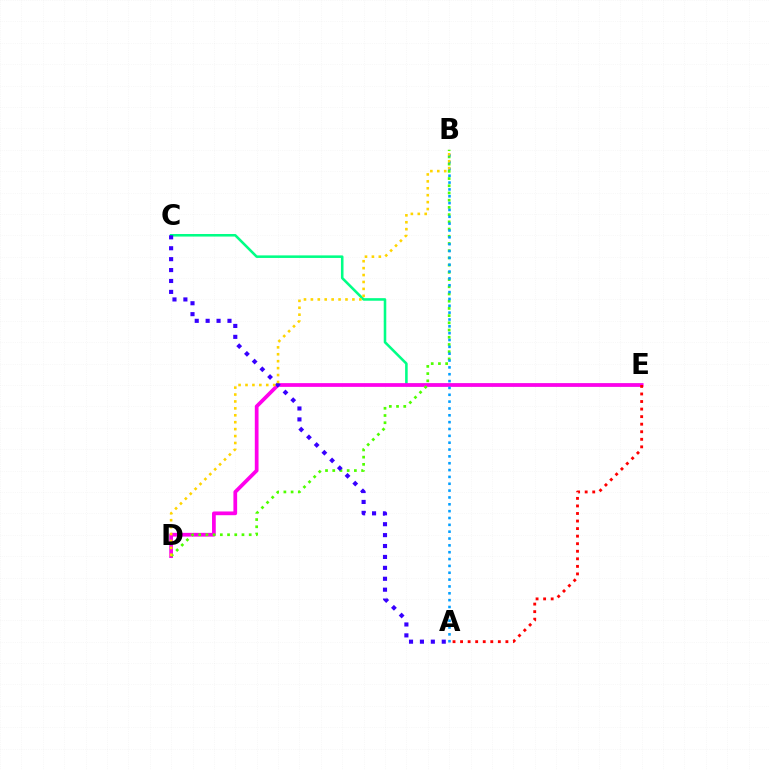{('C', 'E'): [{'color': '#00ff86', 'line_style': 'solid', 'thickness': 1.85}], ('D', 'E'): [{'color': '#ff00ed', 'line_style': 'solid', 'thickness': 2.69}], ('B', 'D'): [{'color': '#4fff00', 'line_style': 'dotted', 'thickness': 1.96}, {'color': '#ffd500', 'line_style': 'dotted', 'thickness': 1.88}], ('A', 'E'): [{'color': '#ff0000', 'line_style': 'dotted', 'thickness': 2.05}], ('A', 'C'): [{'color': '#3700ff', 'line_style': 'dotted', 'thickness': 2.96}], ('A', 'B'): [{'color': '#009eff', 'line_style': 'dotted', 'thickness': 1.86}]}